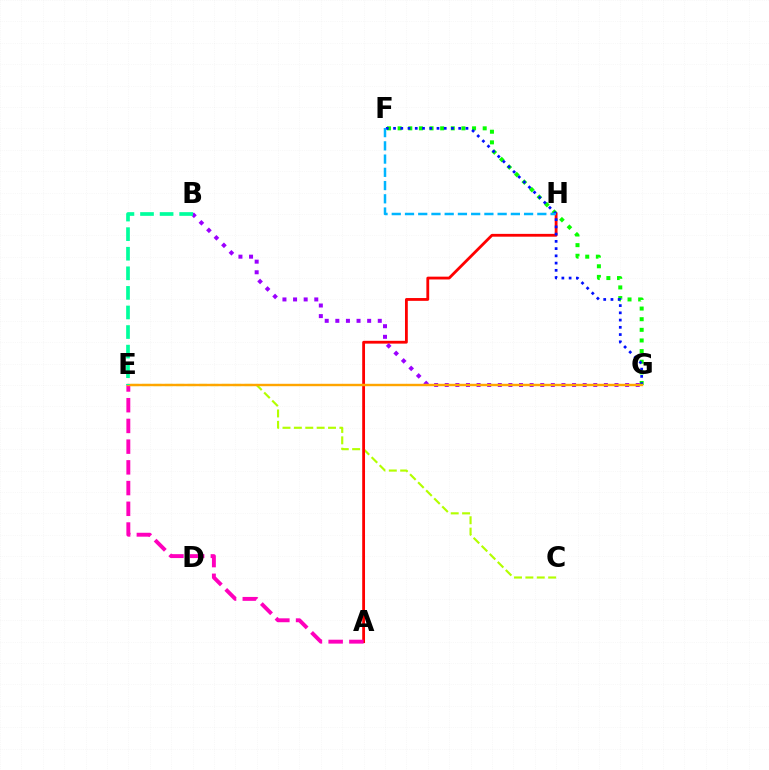{('F', 'G'): [{'color': '#08ff00', 'line_style': 'dotted', 'thickness': 2.89}, {'color': '#0010ff', 'line_style': 'dotted', 'thickness': 1.97}], ('C', 'E'): [{'color': '#b3ff00', 'line_style': 'dashed', 'thickness': 1.55}], ('A', 'H'): [{'color': '#ff0000', 'line_style': 'solid', 'thickness': 2.02}], ('B', 'G'): [{'color': '#9b00ff', 'line_style': 'dotted', 'thickness': 2.88}], ('A', 'E'): [{'color': '#ff00bd', 'line_style': 'dashed', 'thickness': 2.81}], ('E', 'G'): [{'color': '#ffa500', 'line_style': 'solid', 'thickness': 1.74}], ('B', 'E'): [{'color': '#00ff9d', 'line_style': 'dashed', 'thickness': 2.66}], ('F', 'H'): [{'color': '#00b5ff', 'line_style': 'dashed', 'thickness': 1.8}]}